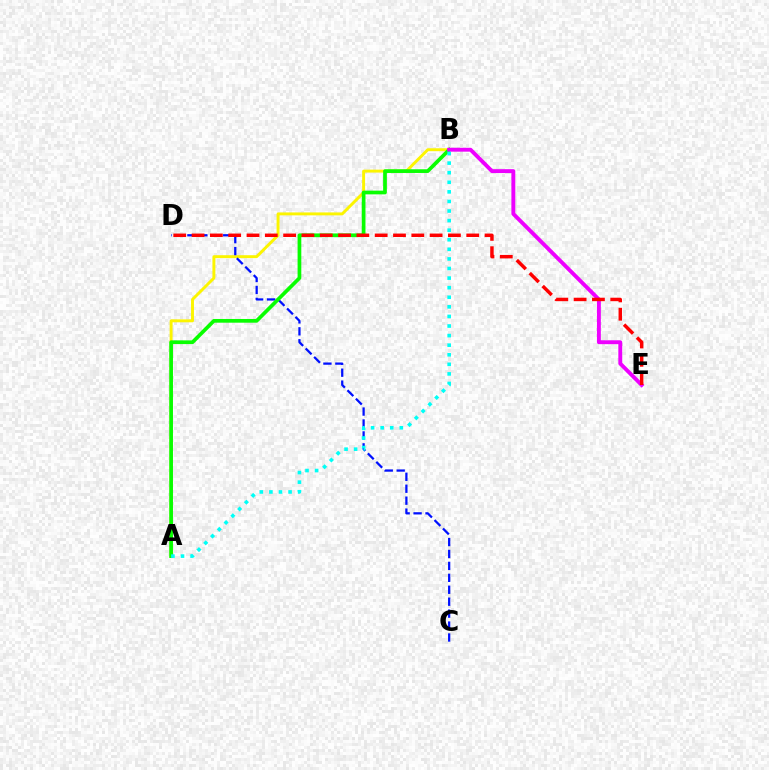{('A', 'B'): [{'color': '#fcf500', 'line_style': 'solid', 'thickness': 2.11}, {'color': '#08ff00', 'line_style': 'solid', 'thickness': 2.67}, {'color': '#00fff6', 'line_style': 'dotted', 'thickness': 2.6}], ('C', 'D'): [{'color': '#0010ff', 'line_style': 'dashed', 'thickness': 1.62}], ('B', 'E'): [{'color': '#ee00ff', 'line_style': 'solid', 'thickness': 2.8}], ('D', 'E'): [{'color': '#ff0000', 'line_style': 'dashed', 'thickness': 2.49}]}